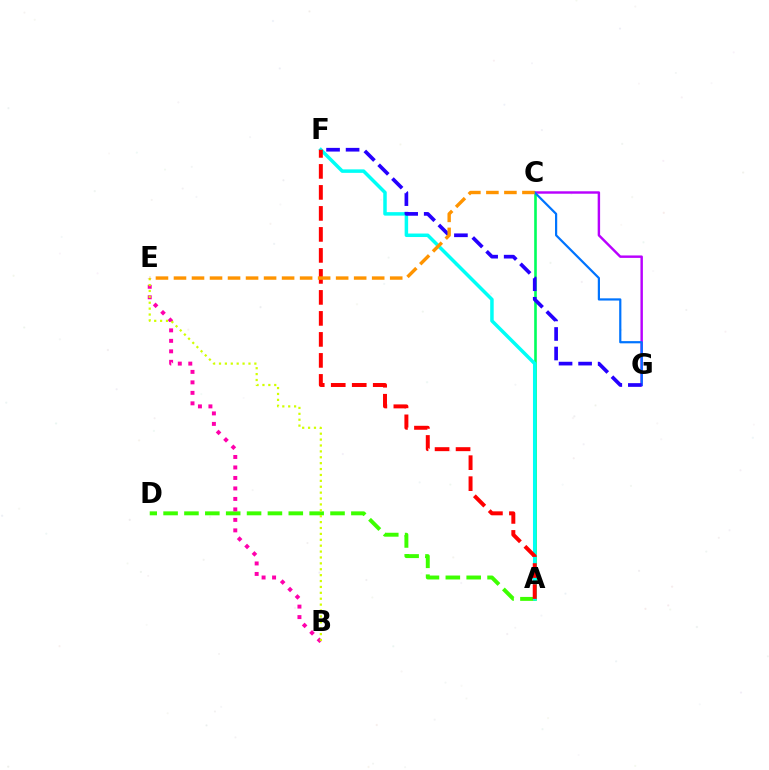{('A', 'C'): [{'color': '#00ff5c', 'line_style': 'solid', 'thickness': 1.89}], ('A', 'D'): [{'color': '#3dff00', 'line_style': 'dashed', 'thickness': 2.83}], ('B', 'E'): [{'color': '#ff00ac', 'line_style': 'dotted', 'thickness': 2.85}, {'color': '#d1ff00', 'line_style': 'dotted', 'thickness': 1.6}], ('A', 'F'): [{'color': '#00fff6', 'line_style': 'solid', 'thickness': 2.52}, {'color': '#ff0000', 'line_style': 'dashed', 'thickness': 2.85}], ('C', 'G'): [{'color': '#b900ff', 'line_style': 'solid', 'thickness': 1.75}, {'color': '#0074ff', 'line_style': 'solid', 'thickness': 1.59}], ('F', 'G'): [{'color': '#2500ff', 'line_style': 'dashed', 'thickness': 2.65}], ('C', 'E'): [{'color': '#ff9400', 'line_style': 'dashed', 'thickness': 2.45}]}